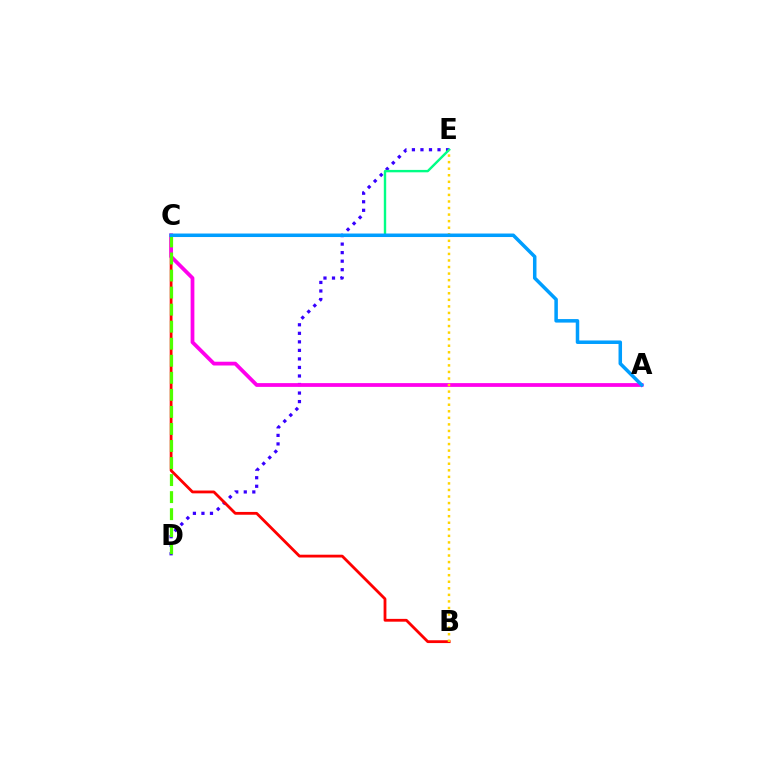{('D', 'E'): [{'color': '#3700ff', 'line_style': 'dotted', 'thickness': 2.32}], ('C', 'E'): [{'color': '#00ff86', 'line_style': 'solid', 'thickness': 1.73}], ('B', 'C'): [{'color': '#ff0000', 'line_style': 'solid', 'thickness': 2.02}], ('A', 'C'): [{'color': '#ff00ed', 'line_style': 'solid', 'thickness': 2.71}, {'color': '#009eff', 'line_style': 'solid', 'thickness': 2.53}], ('B', 'E'): [{'color': '#ffd500', 'line_style': 'dotted', 'thickness': 1.78}], ('C', 'D'): [{'color': '#4fff00', 'line_style': 'dashed', 'thickness': 2.32}]}